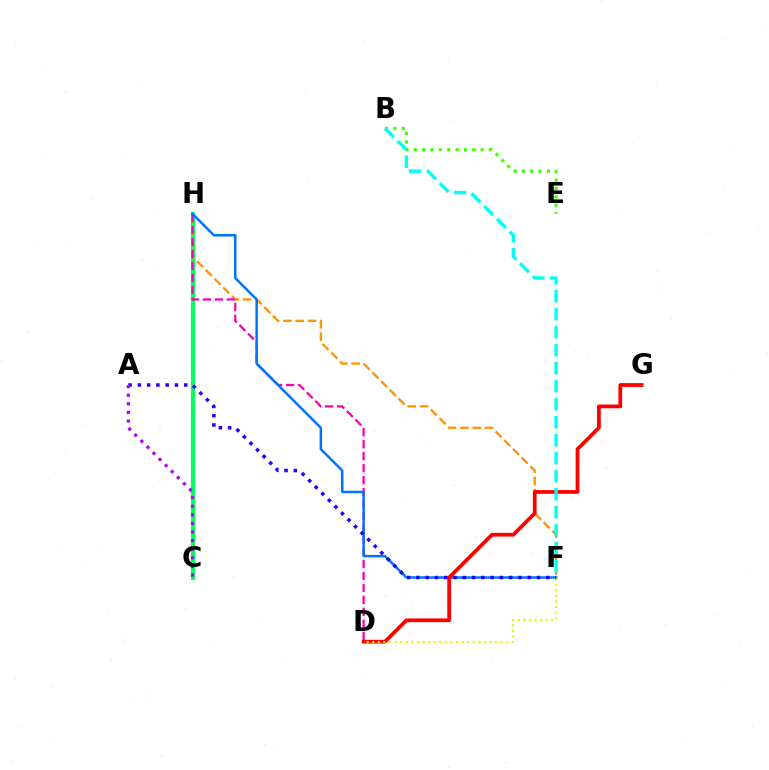{('C', 'H'): [{'color': '#00ff5c', 'line_style': 'solid', 'thickness': 2.98}], ('F', 'H'): [{'color': '#ff9400', 'line_style': 'dashed', 'thickness': 1.67}, {'color': '#0074ff', 'line_style': 'solid', 'thickness': 1.8}], ('B', 'E'): [{'color': '#3dff00', 'line_style': 'dotted', 'thickness': 2.27}], ('D', 'H'): [{'color': '#ff00ac', 'line_style': 'dashed', 'thickness': 1.63}], ('D', 'G'): [{'color': '#ff0000', 'line_style': 'solid', 'thickness': 2.7}], ('D', 'F'): [{'color': '#d1ff00', 'line_style': 'dotted', 'thickness': 1.52}], ('A', 'F'): [{'color': '#2500ff', 'line_style': 'dotted', 'thickness': 2.52}], ('B', 'F'): [{'color': '#00fff6', 'line_style': 'dashed', 'thickness': 2.45}], ('A', 'C'): [{'color': '#b900ff', 'line_style': 'dotted', 'thickness': 2.34}]}